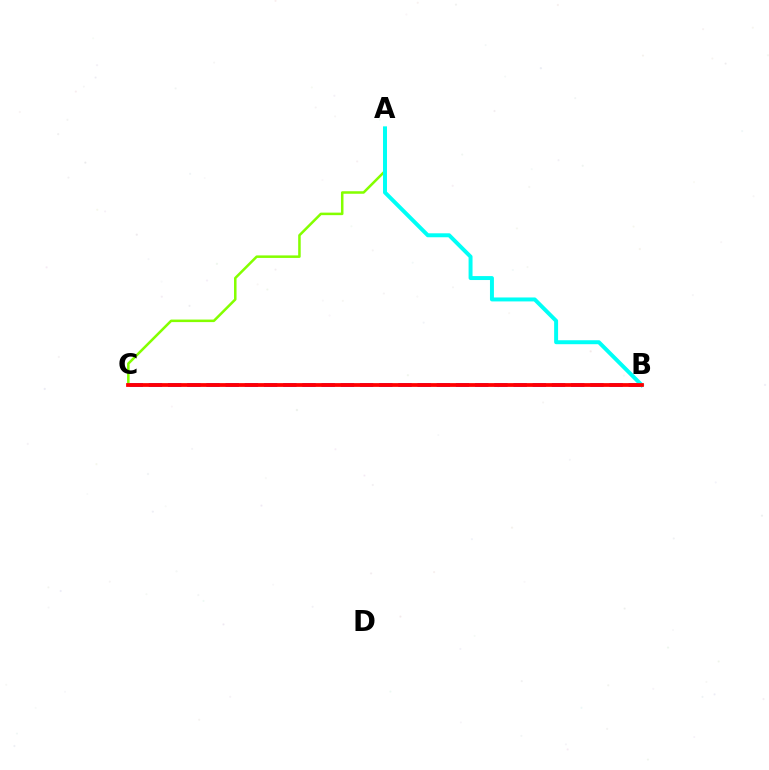{('B', 'C'): [{'color': '#7200ff', 'line_style': 'dashed', 'thickness': 2.61}, {'color': '#ff0000', 'line_style': 'solid', 'thickness': 2.71}], ('A', 'C'): [{'color': '#84ff00', 'line_style': 'solid', 'thickness': 1.82}], ('A', 'B'): [{'color': '#00fff6', 'line_style': 'solid', 'thickness': 2.85}]}